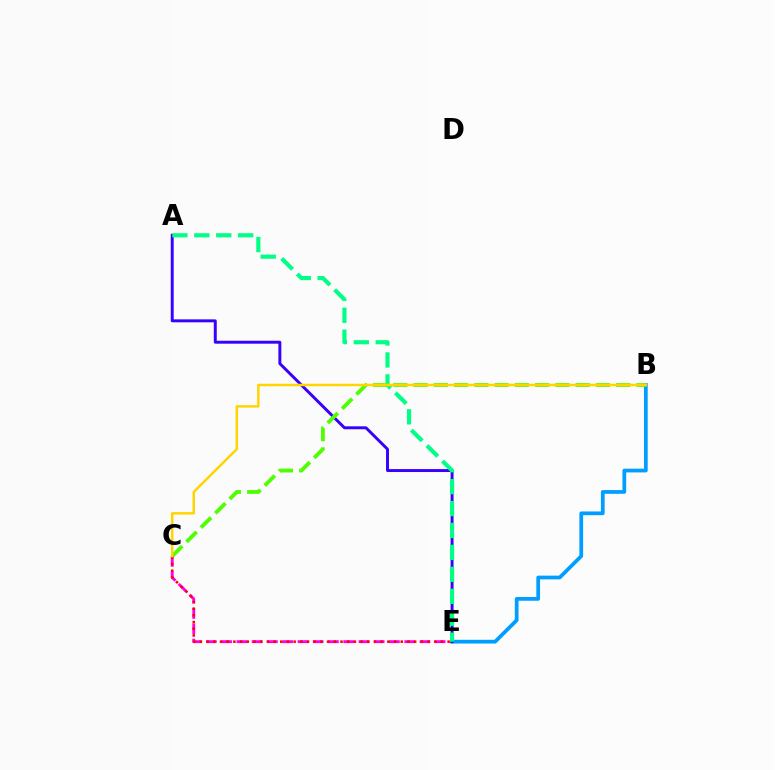{('C', 'E'): [{'color': '#ff00ed', 'line_style': 'dashed', 'thickness': 2.07}, {'color': '#ff0000', 'line_style': 'dotted', 'thickness': 1.82}], ('B', 'E'): [{'color': '#009eff', 'line_style': 'solid', 'thickness': 2.69}], ('A', 'E'): [{'color': '#3700ff', 'line_style': 'solid', 'thickness': 2.12}, {'color': '#00ff86', 'line_style': 'dashed', 'thickness': 2.98}], ('B', 'C'): [{'color': '#4fff00', 'line_style': 'dashed', 'thickness': 2.75}, {'color': '#ffd500', 'line_style': 'solid', 'thickness': 1.78}]}